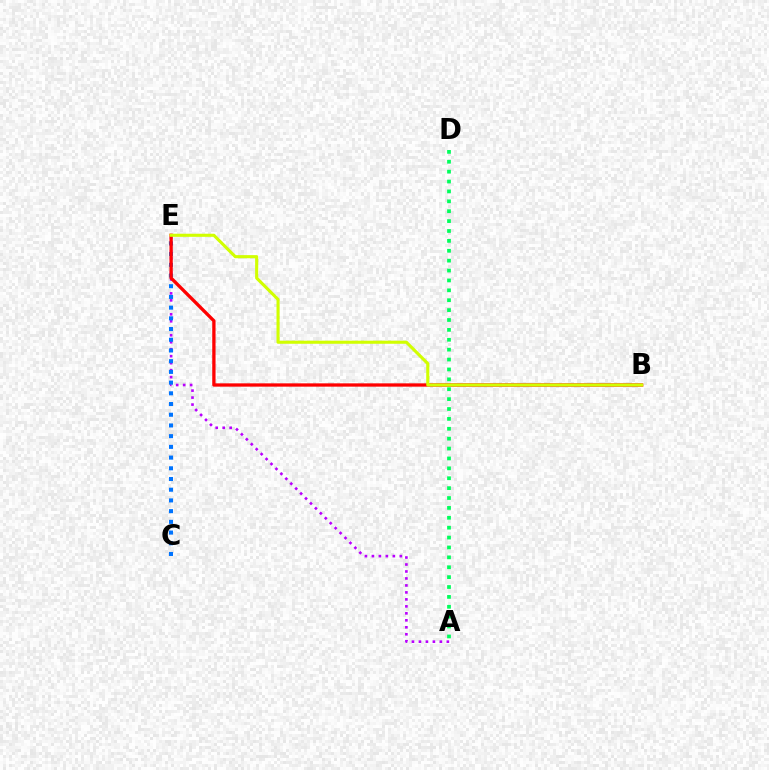{('A', 'D'): [{'color': '#00ff5c', 'line_style': 'dotted', 'thickness': 2.69}], ('A', 'E'): [{'color': '#b900ff', 'line_style': 'dotted', 'thickness': 1.9}], ('C', 'E'): [{'color': '#0074ff', 'line_style': 'dotted', 'thickness': 2.91}], ('B', 'E'): [{'color': '#ff0000', 'line_style': 'solid', 'thickness': 2.38}, {'color': '#d1ff00', 'line_style': 'solid', 'thickness': 2.23}]}